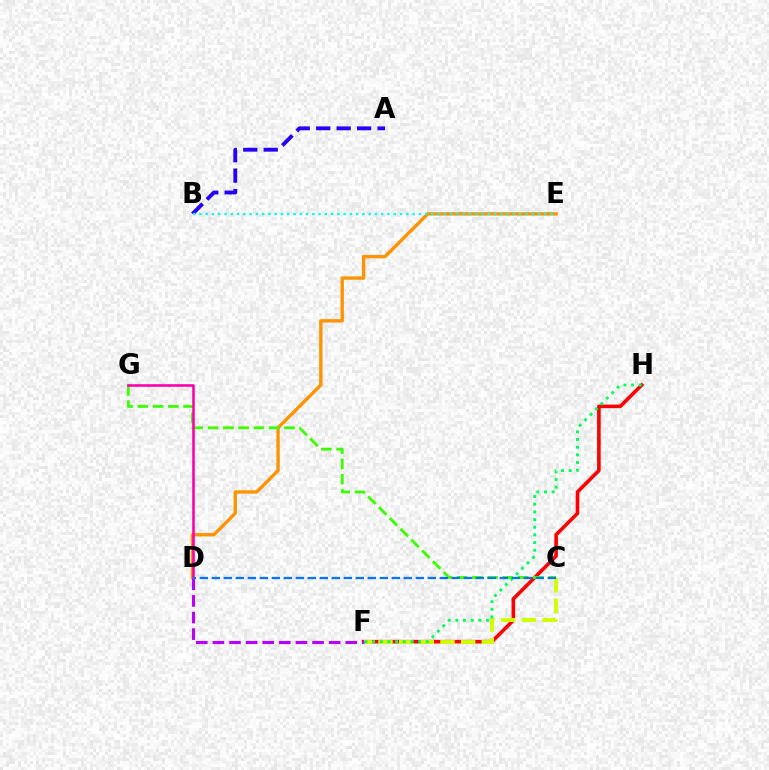{('F', 'H'): [{'color': '#ff0000', 'line_style': 'solid', 'thickness': 2.59}, {'color': '#00ff5c', 'line_style': 'dotted', 'thickness': 2.09}], ('D', 'E'): [{'color': '#ff9400', 'line_style': 'solid', 'thickness': 2.43}], ('A', 'B'): [{'color': '#2500ff', 'line_style': 'dashed', 'thickness': 2.78}], ('B', 'E'): [{'color': '#00fff6', 'line_style': 'dotted', 'thickness': 1.7}], ('C', 'F'): [{'color': '#d1ff00', 'line_style': 'dashed', 'thickness': 2.81}], ('C', 'G'): [{'color': '#3dff00', 'line_style': 'dashed', 'thickness': 2.08}], ('D', 'G'): [{'color': '#ff00ac', 'line_style': 'solid', 'thickness': 1.87}], ('D', 'F'): [{'color': '#b900ff', 'line_style': 'dashed', 'thickness': 2.26}], ('C', 'D'): [{'color': '#0074ff', 'line_style': 'dashed', 'thickness': 1.63}]}